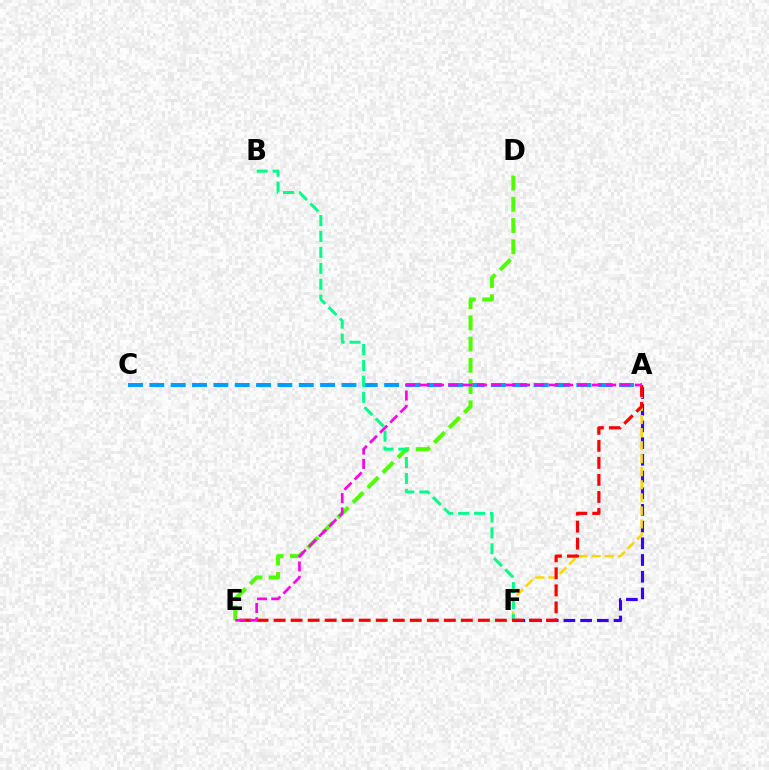{('A', 'F'): [{'color': '#3700ff', 'line_style': 'dashed', 'thickness': 2.27}, {'color': '#ffd500', 'line_style': 'dashed', 'thickness': 1.77}], ('A', 'C'): [{'color': '#009eff', 'line_style': 'dashed', 'thickness': 2.9}], ('D', 'E'): [{'color': '#4fff00', 'line_style': 'dashed', 'thickness': 2.89}], ('B', 'F'): [{'color': '#00ff86', 'line_style': 'dashed', 'thickness': 2.16}], ('A', 'E'): [{'color': '#ff0000', 'line_style': 'dashed', 'thickness': 2.31}, {'color': '#ff00ed', 'line_style': 'dashed', 'thickness': 1.95}]}